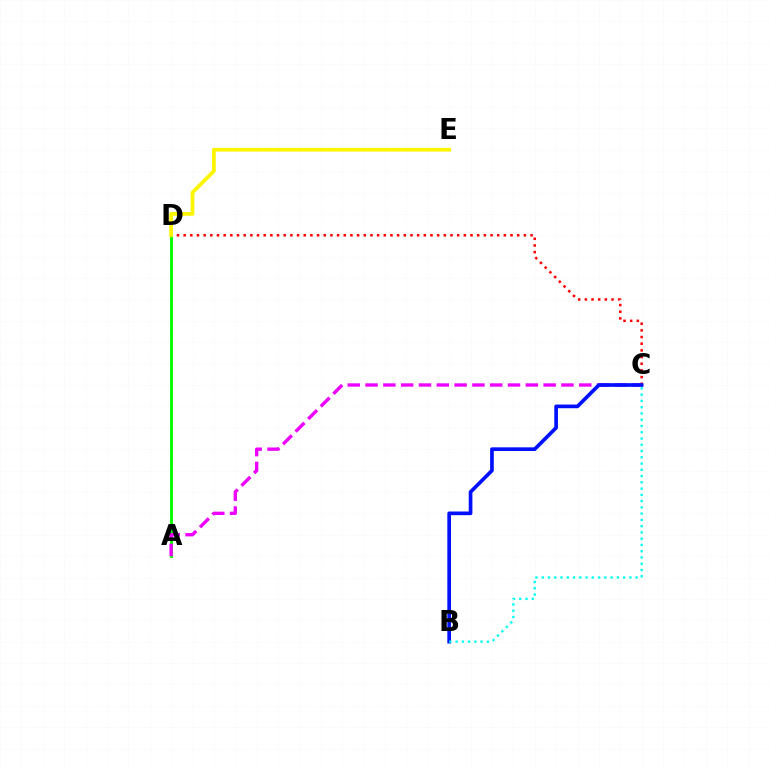{('A', 'D'): [{'color': '#08ff00', 'line_style': 'solid', 'thickness': 2.1}], ('C', 'D'): [{'color': '#ff0000', 'line_style': 'dotted', 'thickness': 1.81}], ('D', 'E'): [{'color': '#fcf500', 'line_style': 'solid', 'thickness': 2.7}], ('A', 'C'): [{'color': '#ee00ff', 'line_style': 'dashed', 'thickness': 2.42}], ('B', 'C'): [{'color': '#0010ff', 'line_style': 'solid', 'thickness': 2.65}, {'color': '#00fff6', 'line_style': 'dotted', 'thickness': 1.7}]}